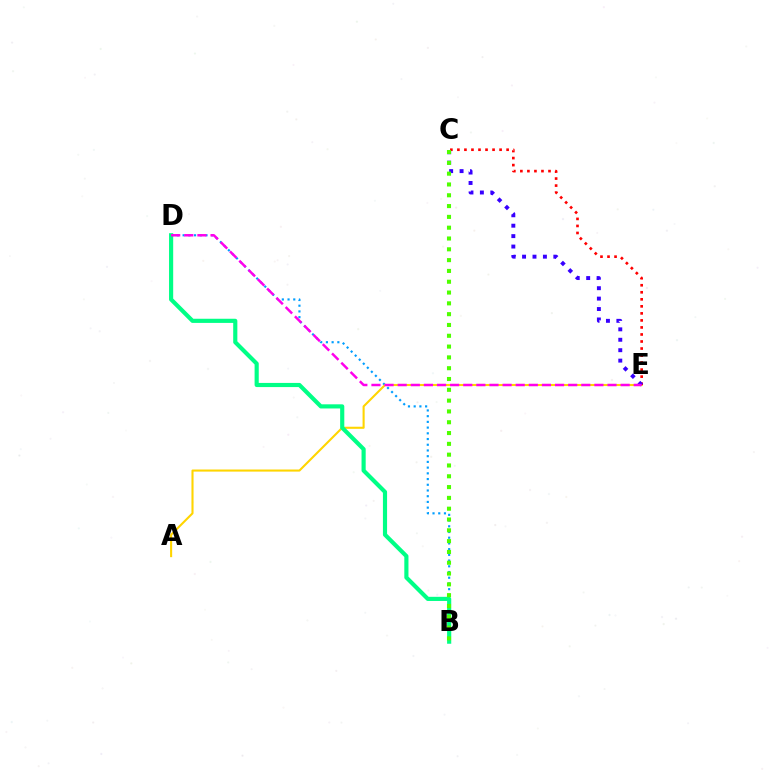{('B', 'D'): [{'color': '#009eff', 'line_style': 'dotted', 'thickness': 1.55}, {'color': '#00ff86', 'line_style': 'solid', 'thickness': 2.99}], ('A', 'E'): [{'color': '#ffd500', 'line_style': 'solid', 'thickness': 1.51}], ('C', 'E'): [{'color': '#ff0000', 'line_style': 'dotted', 'thickness': 1.91}, {'color': '#3700ff', 'line_style': 'dotted', 'thickness': 2.83}], ('B', 'C'): [{'color': '#4fff00', 'line_style': 'dotted', 'thickness': 2.94}], ('D', 'E'): [{'color': '#ff00ed', 'line_style': 'dashed', 'thickness': 1.78}]}